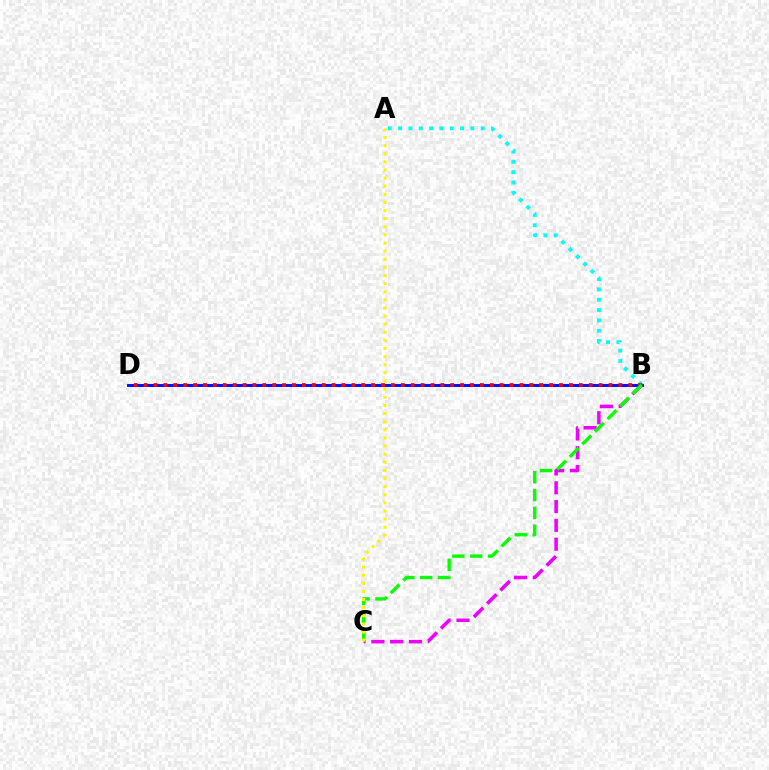{('B', 'D'): [{'color': '#0010ff', 'line_style': 'solid', 'thickness': 2.13}, {'color': '#ff0000', 'line_style': 'dotted', 'thickness': 2.69}], ('B', 'C'): [{'color': '#ee00ff', 'line_style': 'dashed', 'thickness': 2.55}, {'color': '#08ff00', 'line_style': 'dashed', 'thickness': 2.42}], ('A', 'B'): [{'color': '#00fff6', 'line_style': 'dotted', 'thickness': 2.81}], ('A', 'C'): [{'color': '#fcf500', 'line_style': 'dotted', 'thickness': 2.21}]}